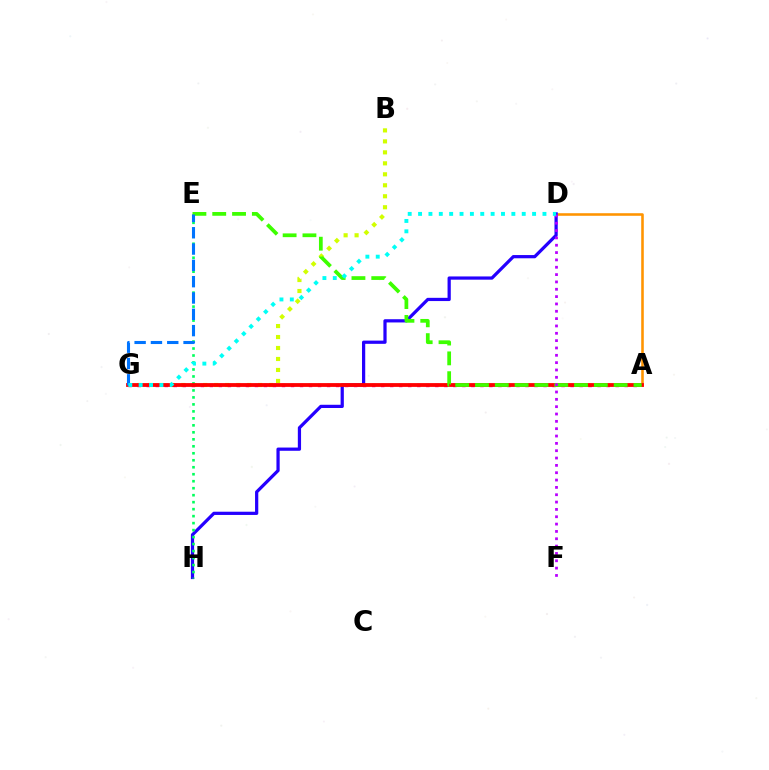{('A', 'D'): [{'color': '#ff9400', 'line_style': 'solid', 'thickness': 1.86}], ('B', 'G'): [{'color': '#d1ff00', 'line_style': 'dotted', 'thickness': 2.98}], ('D', 'H'): [{'color': '#2500ff', 'line_style': 'solid', 'thickness': 2.33}], ('E', 'H'): [{'color': '#00ff5c', 'line_style': 'dotted', 'thickness': 1.9}], ('A', 'G'): [{'color': '#ff00ac', 'line_style': 'dotted', 'thickness': 2.45}, {'color': '#ff0000', 'line_style': 'solid', 'thickness': 2.73}], ('A', 'E'): [{'color': '#3dff00', 'line_style': 'dashed', 'thickness': 2.69}], ('E', 'G'): [{'color': '#0074ff', 'line_style': 'dashed', 'thickness': 2.22}], ('D', 'F'): [{'color': '#b900ff', 'line_style': 'dotted', 'thickness': 1.99}], ('D', 'G'): [{'color': '#00fff6', 'line_style': 'dotted', 'thickness': 2.82}]}